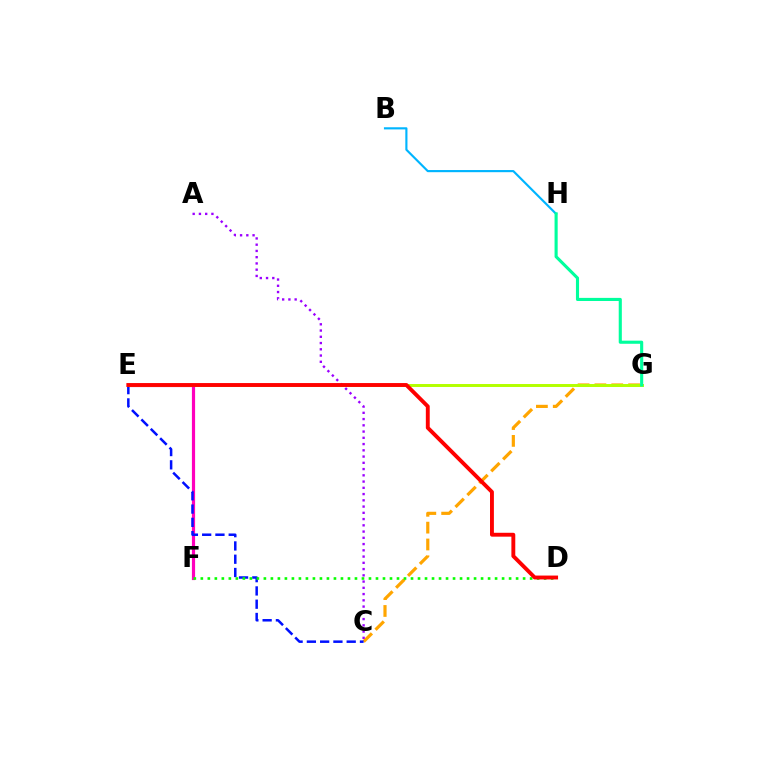{('C', 'G'): [{'color': '#ffa500', 'line_style': 'dashed', 'thickness': 2.29}], ('B', 'H'): [{'color': '#00b5ff', 'line_style': 'solid', 'thickness': 1.54}], ('E', 'F'): [{'color': '#ff00bd', 'line_style': 'solid', 'thickness': 2.29}], ('C', 'E'): [{'color': '#0010ff', 'line_style': 'dashed', 'thickness': 1.8}], ('E', 'G'): [{'color': '#b3ff00', 'line_style': 'solid', 'thickness': 2.13}], ('G', 'H'): [{'color': '#00ff9d', 'line_style': 'solid', 'thickness': 2.24}], ('D', 'F'): [{'color': '#08ff00', 'line_style': 'dotted', 'thickness': 1.9}], ('A', 'C'): [{'color': '#9b00ff', 'line_style': 'dotted', 'thickness': 1.7}], ('D', 'E'): [{'color': '#ff0000', 'line_style': 'solid', 'thickness': 2.8}]}